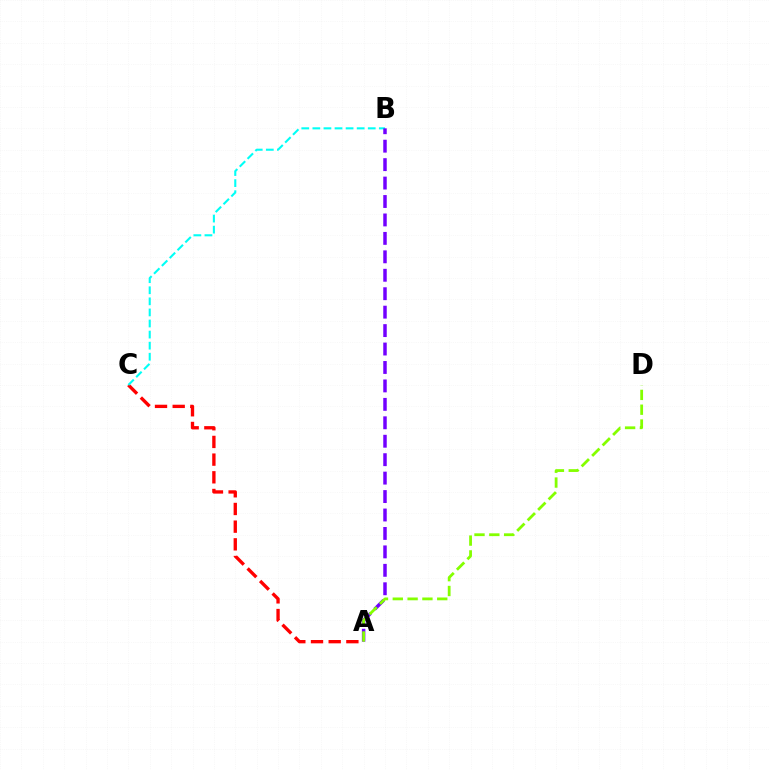{('A', 'C'): [{'color': '#ff0000', 'line_style': 'dashed', 'thickness': 2.4}], ('B', 'C'): [{'color': '#00fff6', 'line_style': 'dashed', 'thickness': 1.51}], ('A', 'B'): [{'color': '#7200ff', 'line_style': 'dashed', 'thickness': 2.51}], ('A', 'D'): [{'color': '#84ff00', 'line_style': 'dashed', 'thickness': 2.01}]}